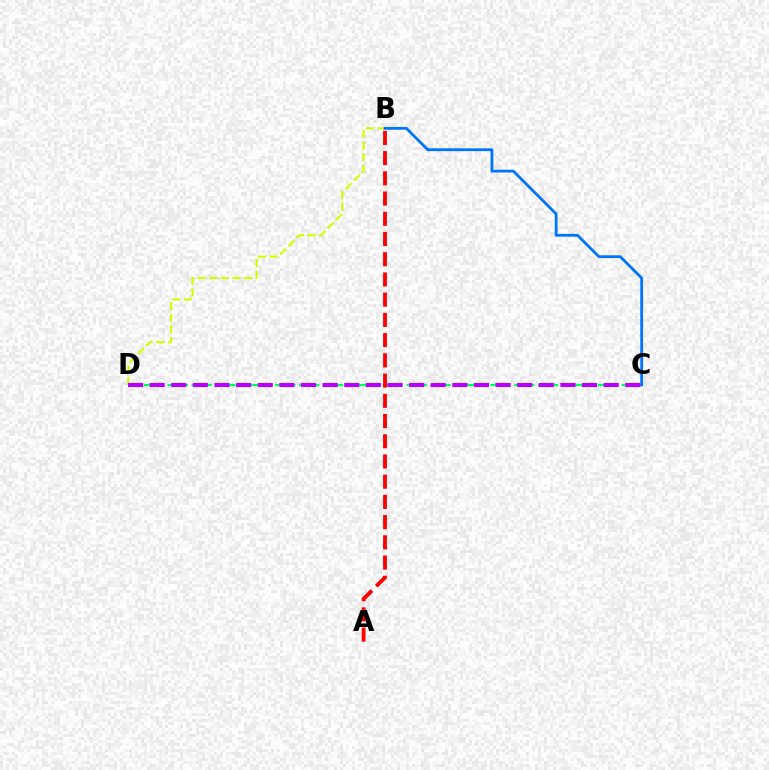{('C', 'D'): [{'color': '#00ff5c', 'line_style': 'dashed', 'thickness': 1.62}, {'color': '#b900ff', 'line_style': 'dashed', 'thickness': 2.94}], ('B', 'D'): [{'color': '#d1ff00', 'line_style': 'dashed', 'thickness': 1.59}], ('A', 'B'): [{'color': '#ff0000', 'line_style': 'dashed', 'thickness': 2.75}], ('B', 'C'): [{'color': '#0074ff', 'line_style': 'solid', 'thickness': 2.02}]}